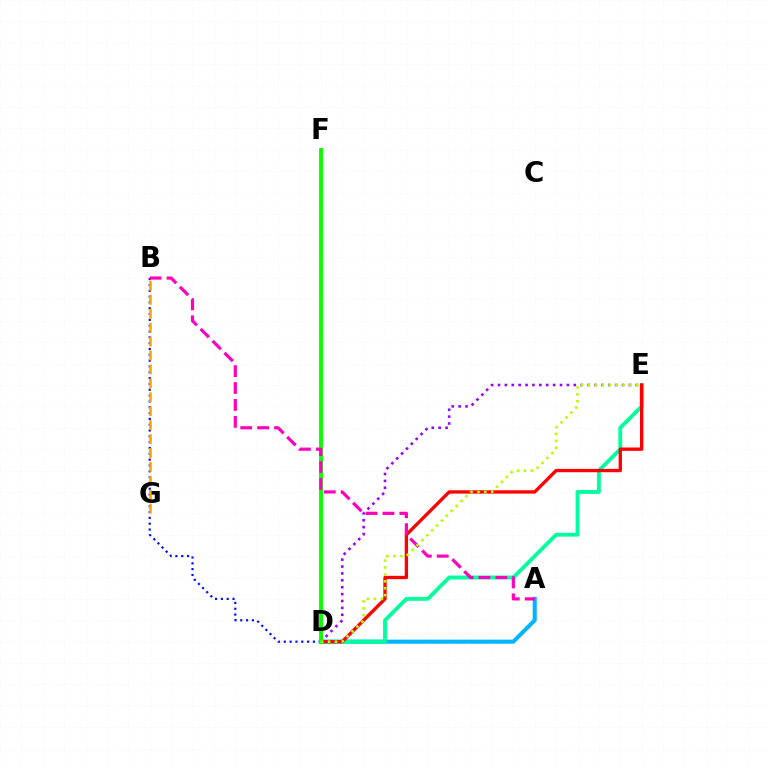{('B', 'D'): [{'color': '#0010ff', 'line_style': 'dotted', 'thickness': 1.58}], ('D', 'E'): [{'color': '#9b00ff', 'line_style': 'dotted', 'thickness': 1.87}, {'color': '#00ff9d', 'line_style': 'solid', 'thickness': 2.78}, {'color': '#ff0000', 'line_style': 'solid', 'thickness': 2.4}, {'color': '#b3ff00', 'line_style': 'dotted', 'thickness': 1.88}], ('A', 'D'): [{'color': '#00b5ff', 'line_style': 'solid', 'thickness': 2.93}], ('B', 'G'): [{'color': '#ffa500', 'line_style': 'dashed', 'thickness': 1.89}], ('D', 'F'): [{'color': '#08ff00', 'line_style': 'solid', 'thickness': 2.78}], ('A', 'B'): [{'color': '#ff00bd', 'line_style': 'dashed', 'thickness': 2.29}]}